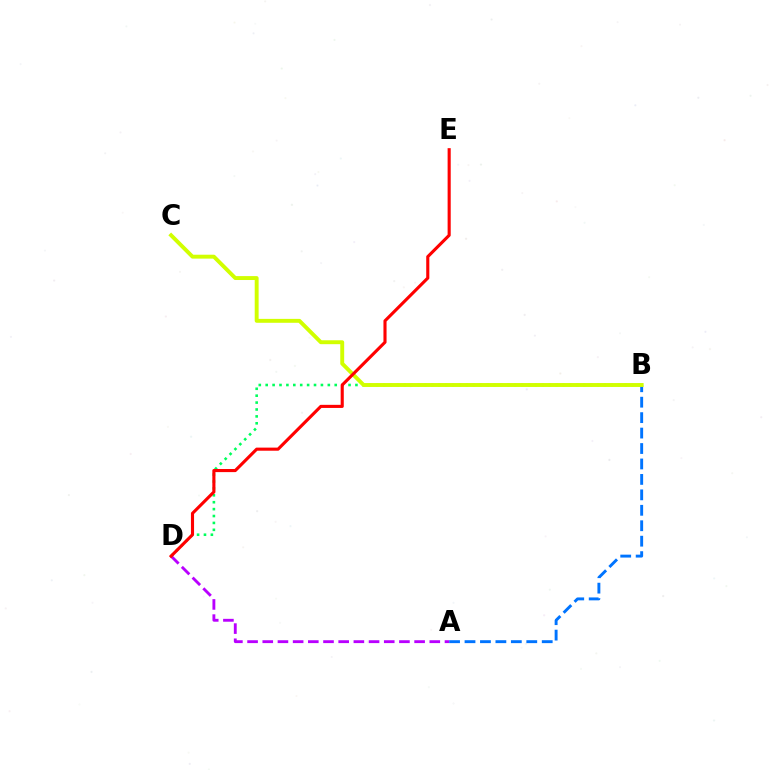{('B', 'D'): [{'color': '#00ff5c', 'line_style': 'dotted', 'thickness': 1.88}], ('A', 'B'): [{'color': '#0074ff', 'line_style': 'dashed', 'thickness': 2.1}], ('B', 'C'): [{'color': '#d1ff00', 'line_style': 'solid', 'thickness': 2.82}], ('A', 'D'): [{'color': '#b900ff', 'line_style': 'dashed', 'thickness': 2.06}], ('D', 'E'): [{'color': '#ff0000', 'line_style': 'solid', 'thickness': 2.24}]}